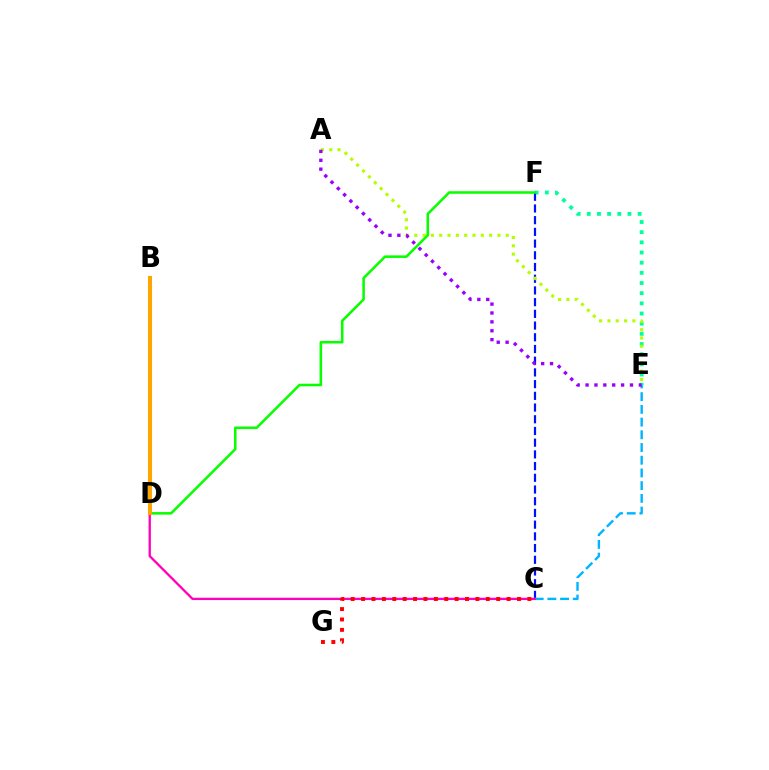{('E', 'F'): [{'color': '#00ff9d', 'line_style': 'dotted', 'thickness': 2.76}], ('C', 'F'): [{'color': '#0010ff', 'line_style': 'dashed', 'thickness': 1.59}], ('C', 'E'): [{'color': '#00b5ff', 'line_style': 'dashed', 'thickness': 1.73}], ('C', 'D'): [{'color': '#ff00bd', 'line_style': 'solid', 'thickness': 1.66}], ('A', 'E'): [{'color': '#b3ff00', 'line_style': 'dotted', 'thickness': 2.26}, {'color': '#9b00ff', 'line_style': 'dotted', 'thickness': 2.41}], ('C', 'G'): [{'color': '#ff0000', 'line_style': 'dotted', 'thickness': 2.82}], ('D', 'F'): [{'color': '#08ff00', 'line_style': 'solid', 'thickness': 1.84}], ('B', 'D'): [{'color': '#ffa500', 'line_style': 'solid', 'thickness': 2.94}]}